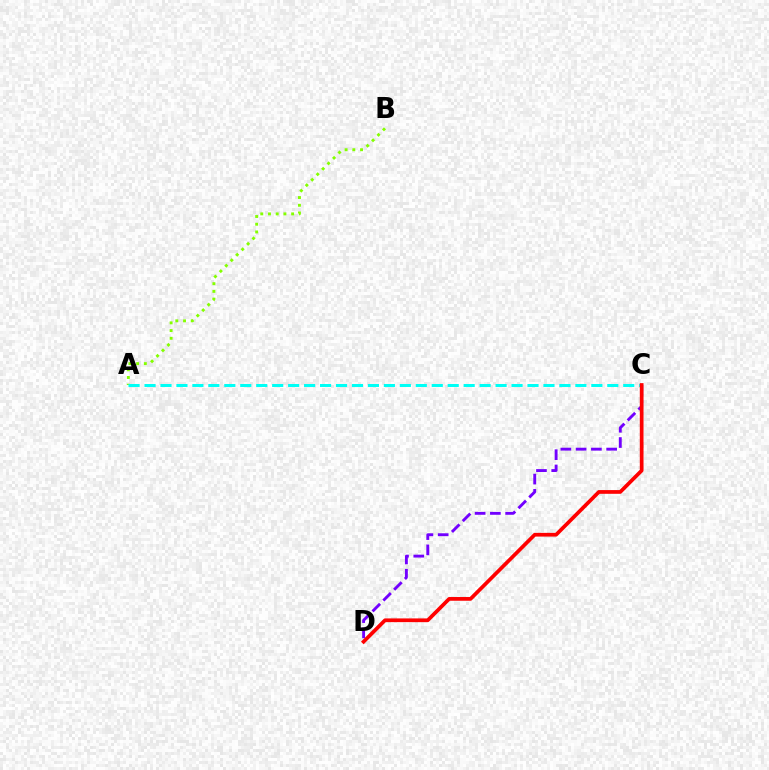{('A', 'B'): [{'color': '#84ff00', 'line_style': 'dotted', 'thickness': 2.1}], ('C', 'D'): [{'color': '#7200ff', 'line_style': 'dashed', 'thickness': 2.07}, {'color': '#ff0000', 'line_style': 'solid', 'thickness': 2.68}], ('A', 'C'): [{'color': '#00fff6', 'line_style': 'dashed', 'thickness': 2.17}]}